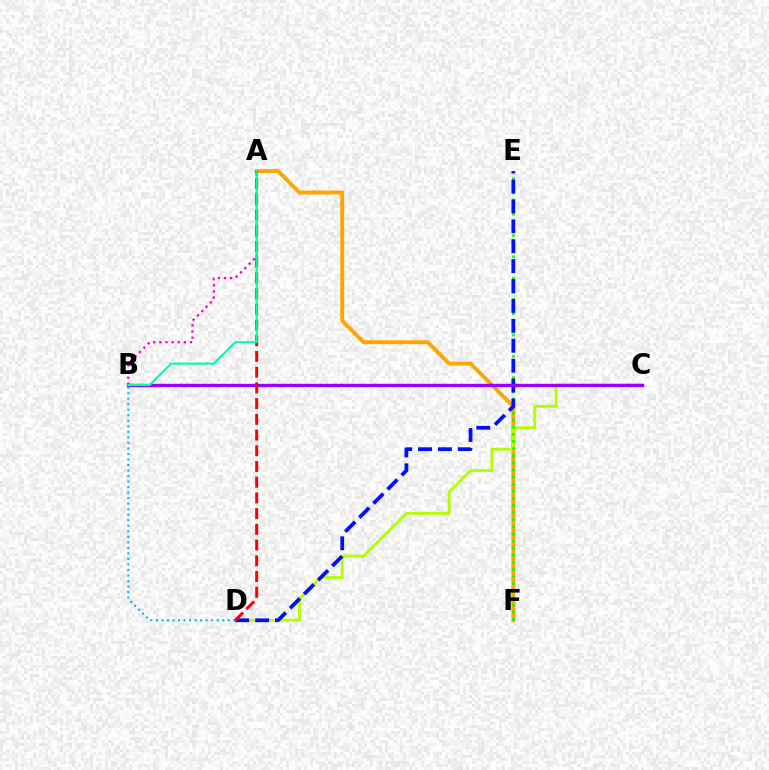{('A', 'F'): [{'color': '#ffa500', 'line_style': 'solid', 'thickness': 2.82}], ('C', 'D'): [{'color': '#b3ff00', 'line_style': 'solid', 'thickness': 2.07}], ('E', 'F'): [{'color': '#08ff00', 'line_style': 'dotted', 'thickness': 1.93}], ('A', 'B'): [{'color': '#ff00bd', 'line_style': 'dotted', 'thickness': 1.66}, {'color': '#00ff9d', 'line_style': 'solid', 'thickness': 1.54}], ('D', 'E'): [{'color': '#0010ff', 'line_style': 'dashed', 'thickness': 2.7}], ('B', 'C'): [{'color': '#9b00ff', 'line_style': 'solid', 'thickness': 2.42}], ('B', 'D'): [{'color': '#00b5ff', 'line_style': 'dotted', 'thickness': 1.5}], ('A', 'D'): [{'color': '#ff0000', 'line_style': 'dashed', 'thickness': 2.14}]}